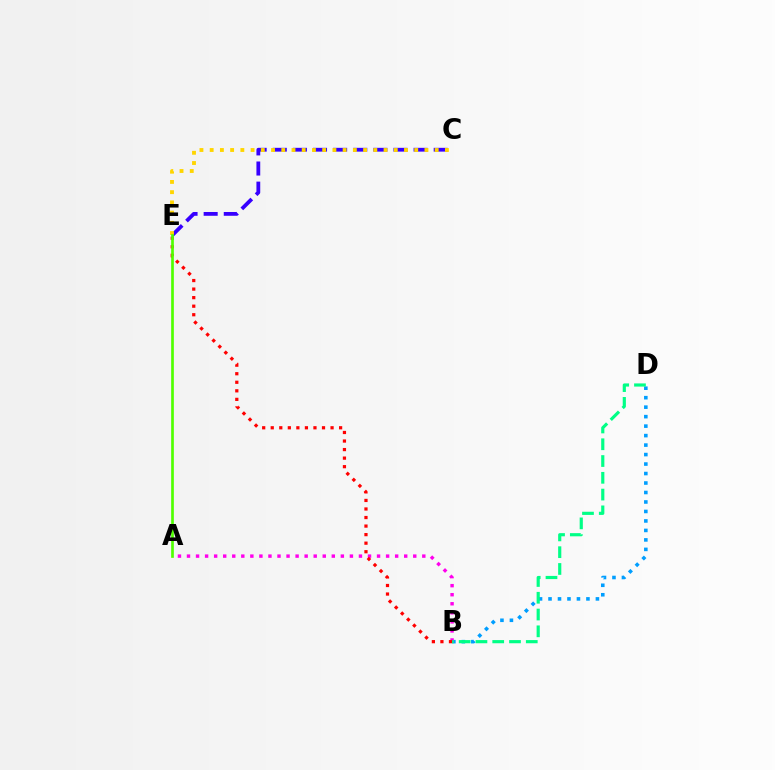{('C', 'E'): [{'color': '#3700ff', 'line_style': 'dashed', 'thickness': 2.73}, {'color': '#ffd500', 'line_style': 'dotted', 'thickness': 2.78}], ('B', 'D'): [{'color': '#009eff', 'line_style': 'dotted', 'thickness': 2.58}, {'color': '#00ff86', 'line_style': 'dashed', 'thickness': 2.28}], ('A', 'B'): [{'color': '#ff00ed', 'line_style': 'dotted', 'thickness': 2.46}], ('B', 'E'): [{'color': '#ff0000', 'line_style': 'dotted', 'thickness': 2.32}], ('A', 'E'): [{'color': '#4fff00', 'line_style': 'solid', 'thickness': 1.93}]}